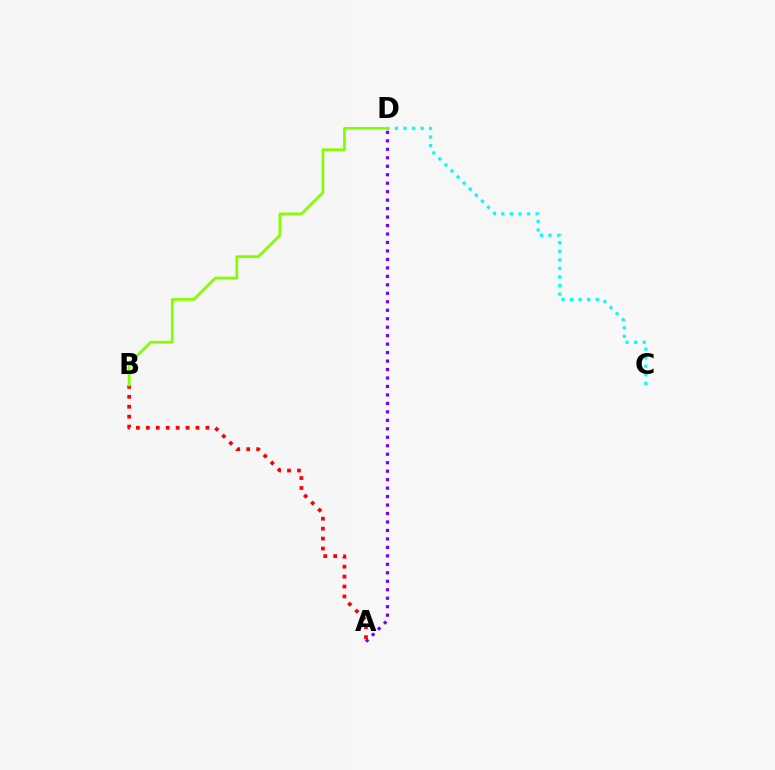{('A', 'B'): [{'color': '#ff0000', 'line_style': 'dotted', 'thickness': 2.7}], ('C', 'D'): [{'color': '#00fff6', 'line_style': 'dotted', 'thickness': 2.33}], ('A', 'D'): [{'color': '#7200ff', 'line_style': 'dotted', 'thickness': 2.3}], ('B', 'D'): [{'color': '#84ff00', 'line_style': 'solid', 'thickness': 1.99}]}